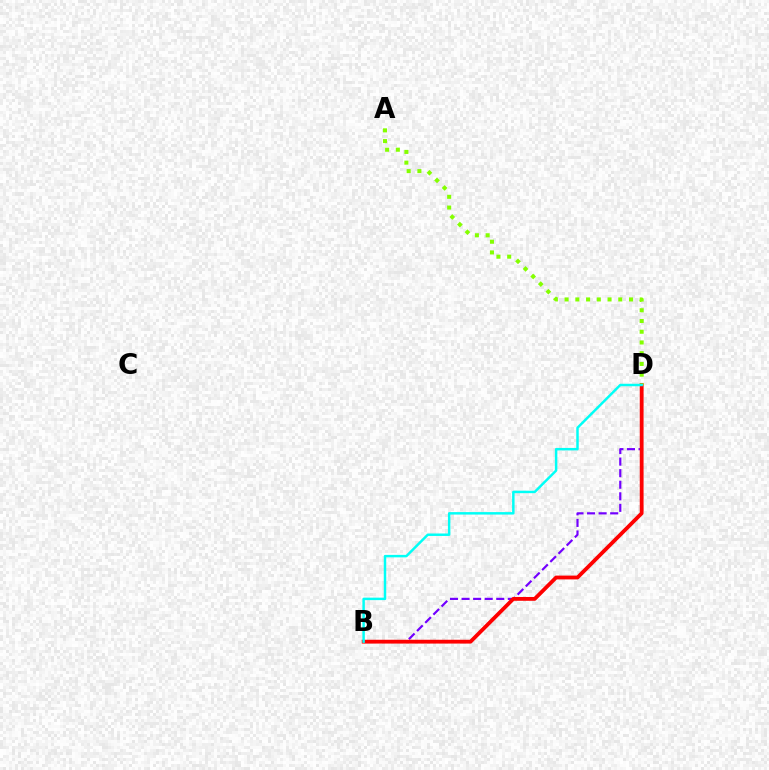{('B', 'D'): [{'color': '#7200ff', 'line_style': 'dashed', 'thickness': 1.57}, {'color': '#ff0000', 'line_style': 'solid', 'thickness': 2.74}, {'color': '#00fff6', 'line_style': 'solid', 'thickness': 1.77}], ('A', 'D'): [{'color': '#84ff00', 'line_style': 'dotted', 'thickness': 2.92}]}